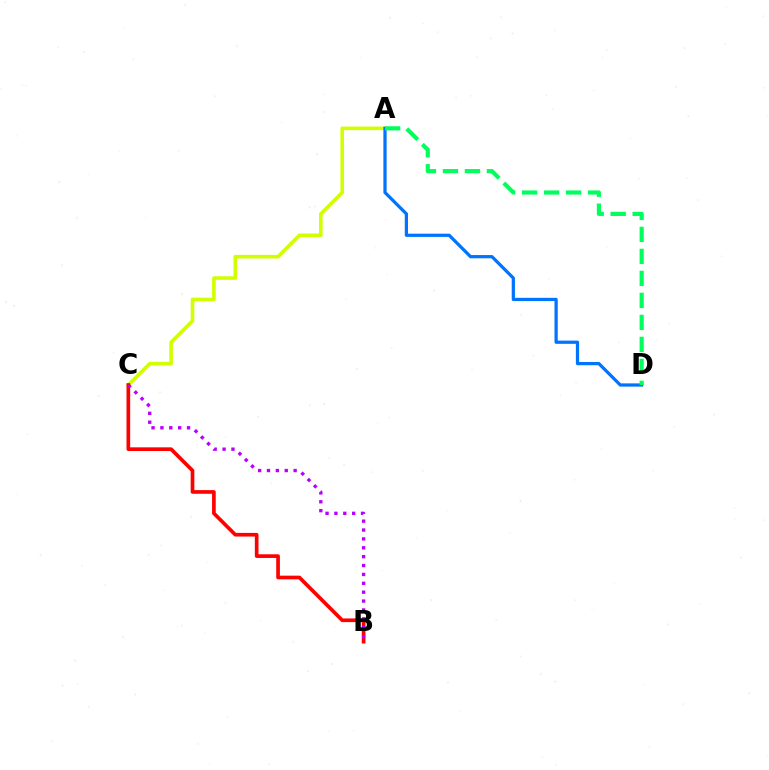{('A', 'C'): [{'color': '#d1ff00', 'line_style': 'solid', 'thickness': 2.59}], ('B', 'C'): [{'color': '#ff0000', 'line_style': 'solid', 'thickness': 2.64}, {'color': '#b900ff', 'line_style': 'dotted', 'thickness': 2.41}], ('A', 'D'): [{'color': '#0074ff', 'line_style': 'solid', 'thickness': 2.33}, {'color': '#00ff5c', 'line_style': 'dashed', 'thickness': 2.99}]}